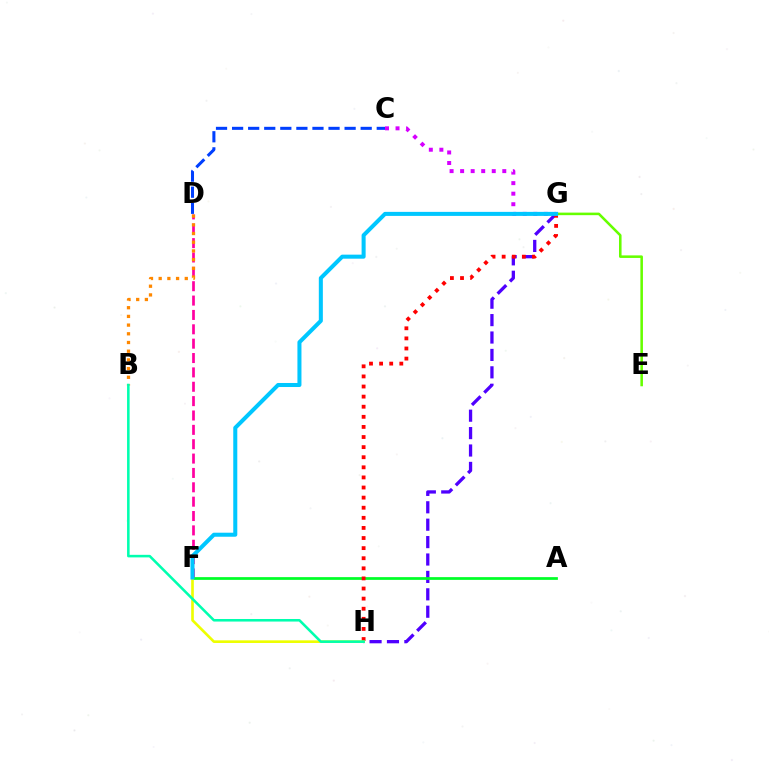{('D', 'F'): [{'color': '#ff00a0', 'line_style': 'dashed', 'thickness': 1.95}], ('G', 'H'): [{'color': '#4f00ff', 'line_style': 'dashed', 'thickness': 2.36}, {'color': '#ff0000', 'line_style': 'dotted', 'thickness': 2.74}], ('A', 'F'): [{'color': '#00ff27', 'line_style': 'solid', 'thickness': 1.98}], ('C', 'D'): [{'color': '#003fff', 'line_style': 'dashed', 'thickness': 2.18}], ('F', 'H'): [{'color': '#eeff00', 'line_style': 'solid', 'thickness': 1.9}], ('B', 'D'): [{'color': '#ff8800', 'line_style': 'dotted', 'thickness': 2.36}], ('C', 'G'): [{'color': '#d600ff', 'line_style': 'dotted', 'thickness': 2.86}], ('E', 'G'): [{'color': '#66ff00', 'line_style': 'solid', 'thickness': 1.84}], ('F', 'G'): [{'color': '#00c7ff', 'line_style': 'solid', 'thickness': 2.9}], ('B', 'H'): [{'color': '#00ffaf', 'line_style': 'solid', 'thickness': 1.84}]}